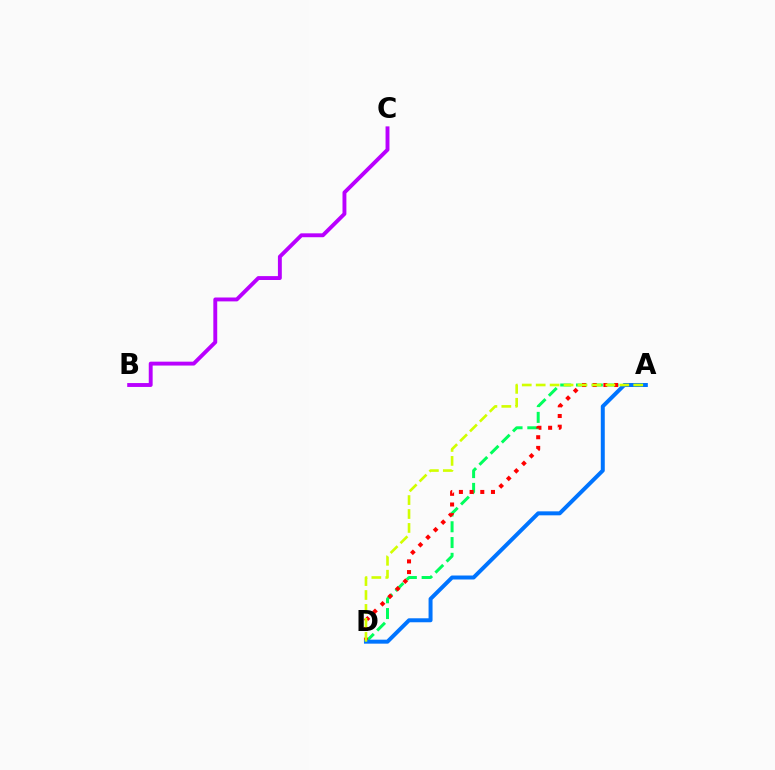{('A', 'D'): [{'color': '#00ff5c', 'line_style': 'dashed', 'thickness': 2.14}, {'color': '#ff0000', 'line_style': 'dotted', 'thickness': 2.9}, {'color': '#0074ff', 'line_style': 'solid', 'thickness': 2.87}, {'color': '#d1ff00', 'line_style': 'dashed', 'thickness': 1.89}], ('B', 'C'): [{'color': '#b900ff', 'line_style': 'solid', 'thickness': 2.8}]}